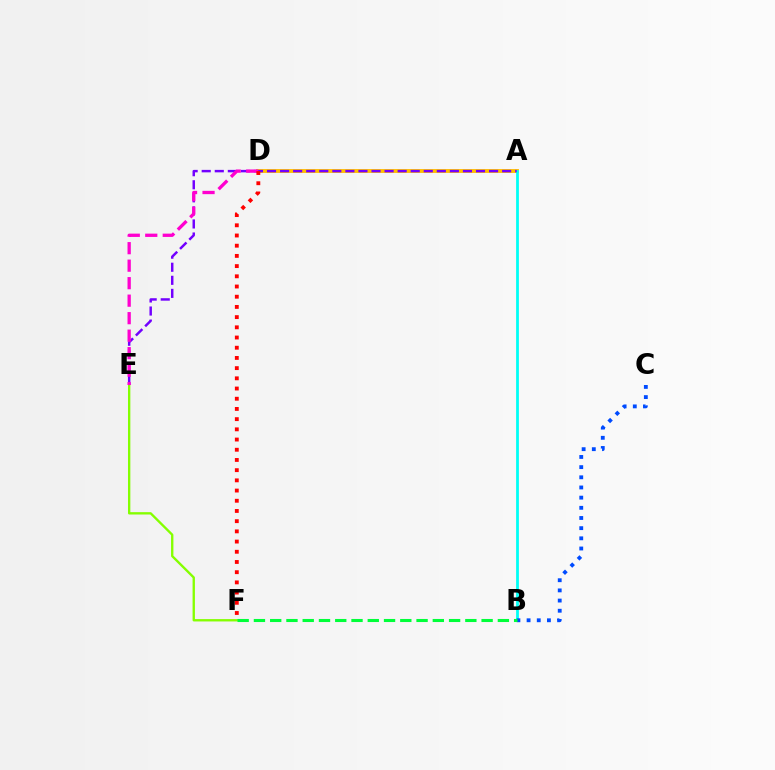{('A', 'D'): [{'color': '#ffbd00', 'line_style': 'solid', 'thickness': 2.78}], ('A', 'B'): [{'color': '#00fff6', 'line_style': 'solid', 'thickness': 1.99}], ('E', 'F'): [{'color': '#84ff00', 'line_style': 'solid', 'thickness': 1.69}], ('B', 'C'): [{'color': '#004bff', 'line_style': 'dotted', 'thickness': 2.76}], ('B', 'F'): [{'color': '#00ff39', 'line_style': 'dashed', 'thickness': 2.21}], ('A', 'E'): [{'color': '#7200ff', 'line_style': 'dashed', 'thickness': 1.77}], ('D', 'E'): [{'color': '#ff00cf', 'line_style': 'dashed', 'thickness': 2.38}], ('D', 'F'): [{'color': '#ff0000', 'line_style': 'dotted', 'thickness': 2.77}]}